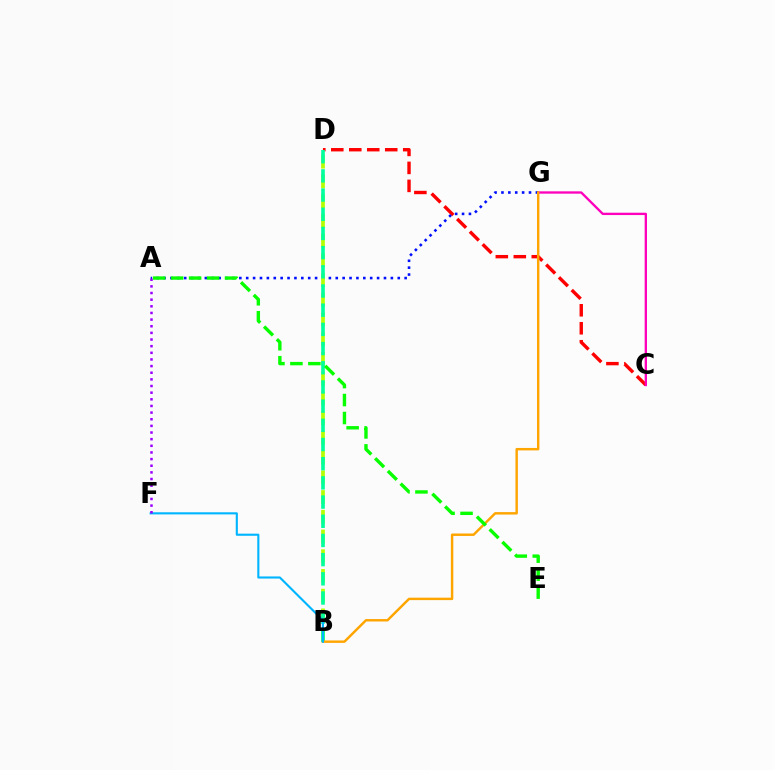{('C', 'D'): [{'color': '#ff0000', 'line_style': 'dashed', 'thickness': 2.44}], ('C', 'G'): [{'color': '#ff00bd', 'line_style': 'solid', 'thickness': 1.68}], ('A', 'G'): [{'color': '#0010ff', 'line_style': 'dotted', 'thickness': 1.87}], ('B', 'D'): [{'color': '#b3ff00', 'line_style': 'dashed', 'thickness': 2.68}, {'color': '#00ff9d', 'line_style': 'dashed', 'thickness': 2.61}], ('B', 'G'): [{'color': '#ffa500', 'line_style': 'solid', 'thickness': 1.75}], ('A', 'E'): [{'color': '#08ff00', 'line_style': 'dashed', 'thickness': 2.44}], ('B', 'F'): [{'color': '#00b5ff', 'line_style': 'solid', 'thickness': 1.53}], ('A', 'F'): [{'color': '#9b00ff', 'line_style': 'dotted', 'thickness': 1.8}]}